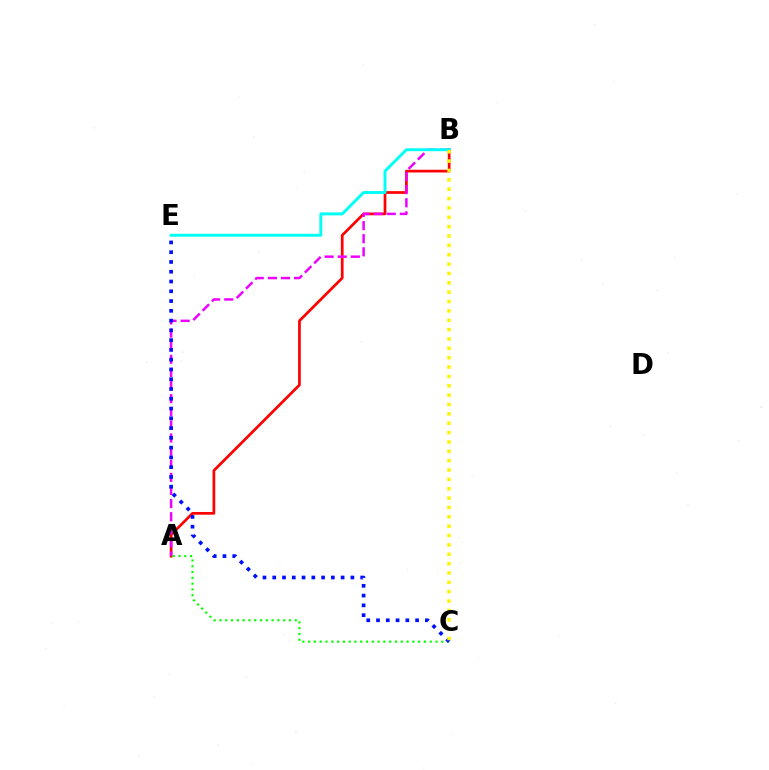{('A', 'B'): [{'color': '#ff0000', 'line_style': 'solid', 'thickness': 1.95}, {'color': '#ee00ff', 'line_style': 'dashed', 'thickness': 1.78}], ('A', 'C'): [{'color': '#08ff00', 'line_style': 'dotted', 'thickness': 1.57}], ('B', 'E'): [{'color': '#00fff6', 'line_style': 'solid', 'thickness': 2.12}], ('C', 'E'): [{'color': '#0010ff', 'line_style': 'dotted', 'thickness': 2.65}], ('B', 'C'): [{'color': '#fcf500', 'line_style': 'dotted', 'thickness': 2.54}]}